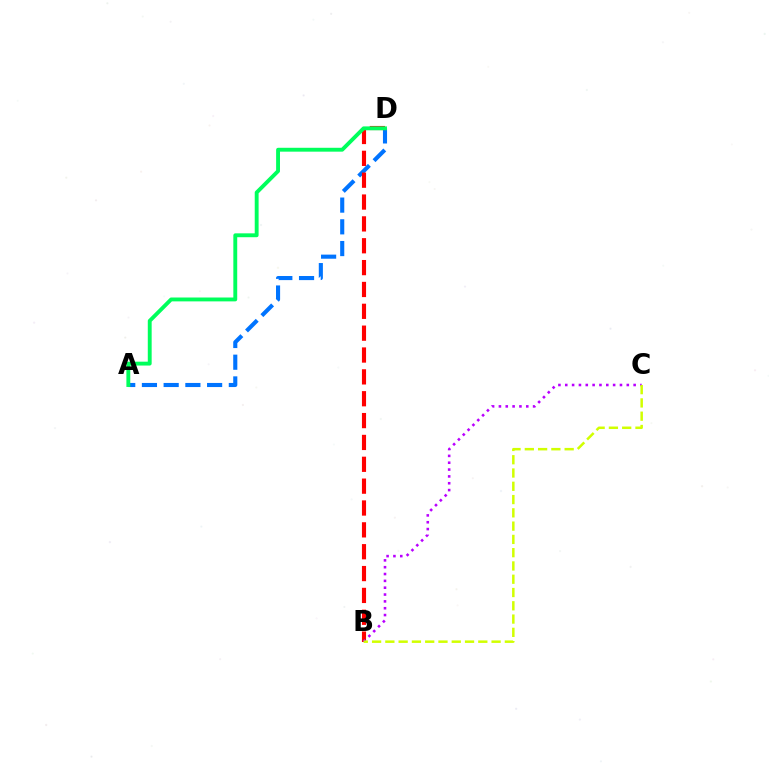{('A', 'D'): [{'color': '#0074ff', 'line_style': 'dashed', 'thickness': 2.95}, {'color': '#00ff5c', 'line_style': 'solid', 'thickness': 2.79}], ('B', 'D'): [{'color': '#ff0000', 'line_style': 'dashed', 'thickness': 2.97}], ('B', 'C'): [{'color': '#b900ff', 'line_style': 'dotted', 'thickness': 1.86}, {'color': '#d1ff00', 'line_style': 'dashed', 'thickness': 1.8}]}